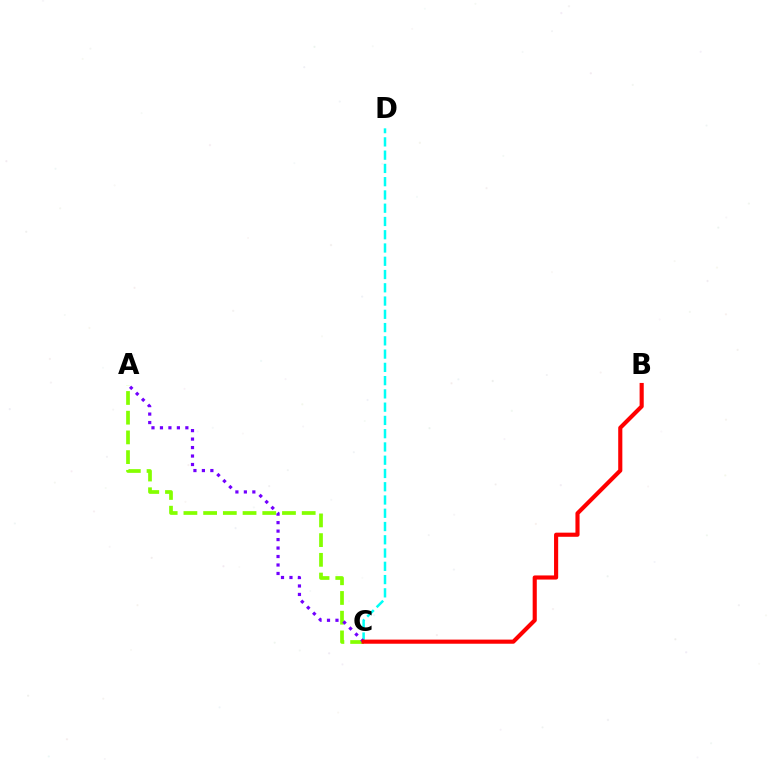{('C', 'D'): [{'color': '#00fff6', 'line_style': 'dashed', 'thickness': 1.8}], ('A', 'C'): [{'color': '#84ff00', 'line_style': 'dashed', 'thickness': 2.68}, {'color': '#7200ff', 'line_style': 'dotted', 'thickness': 2.3}], ('B', 'C'): [{'color': '#ff0000', 'line_style': 'solid', 'thickness': 2.97}]}